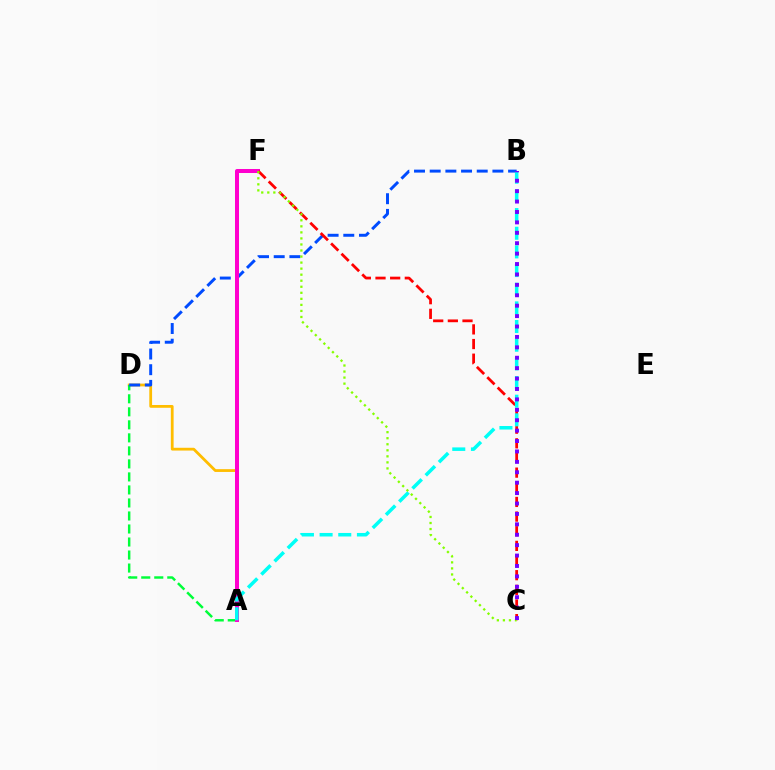{('A', 'D'): [{'color': '#ffbd00', 'line_style': 'solid', 'thickness': 2.01}, {'color': '#00ff39', 'line_style': 'dashed', 'thickness': 1.77}], ('B', 'D'): [{'color': '#004bff', 'line_style': 'dashed', 'thickness': 2.13}], ('A', 'F'): [{'color': '#ff00cf', 'line_style': 'solid', 'thickness': 2.89}], ('C', 'F'): [{'color': '#ff0000', 'line_style': 'dashed', 'thickness': 1.99}, {'color': '#84ff00', 'line_style': 'dotted', 'thickness': 1.64}], ('A', 'B'): [{'color': '#00fff6', 'line_style': 'dashed', 'thickness': 2.54}], ('B', 'C'): [{'color': '#7200ff', 'line_style': 'dotted', 'thickness': 2.83}]}